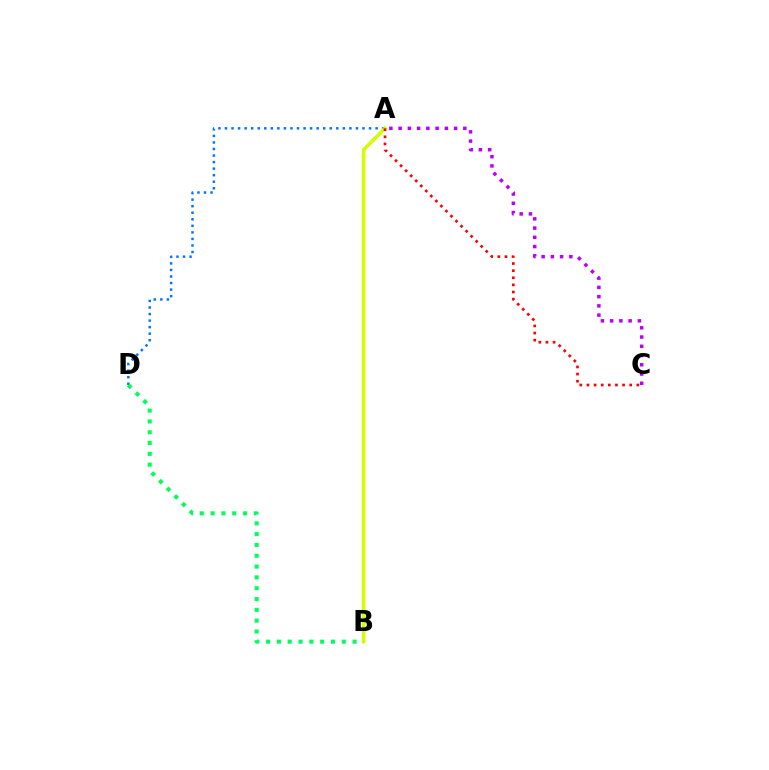{('A', 'C'): [{'color': '#b900ff', 'line_style': 'dotted', 'thickness': 2.51}, {'color': '#ff0000', 'line_style': 'dotted', 'thickness': 1.94}], ('A', 'D'): [{'color': '#0074ff', 'line_style': 'dotted', 'thickness': 1.78}], ('A', 'B'): [{'color': '#d1ff00', 'line_style': 'solid', 'thickness': 2.56}], ('B', 'D'): [{'color': '#00ff5c', 'line_style': 'dotted', 'thickness': 2.94}]}